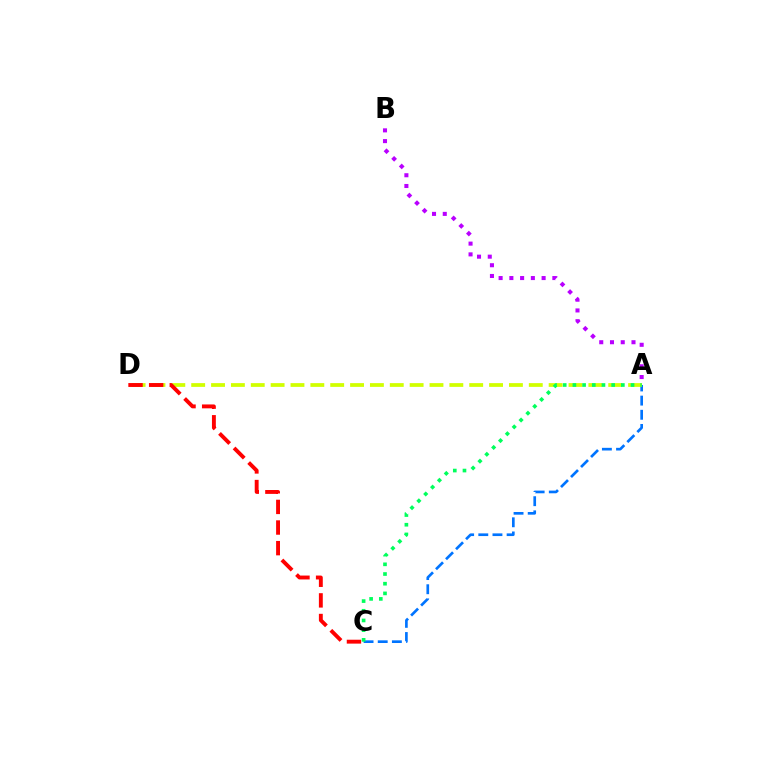{('A', 'C'): [{'color': '#0074ff', 'line_style': 'dashed', 'thickness': 1.92}, {'color': '#00ff5c', 'line_style': 'dotted', 'thickness': 2.63}], ('A', 'B'): [{'color': '#b900ff', 'line_style': 'dotted', 'thickness': 2.92}], ('A', 'D'): [{'color': '#d1ff00', 'line_style': 'dashed', 'thickness': 2.7}], ('C', 'D'): [{'color': '#ff0000', 'line_style': 'dashed', 'thickness': 2.8}]}